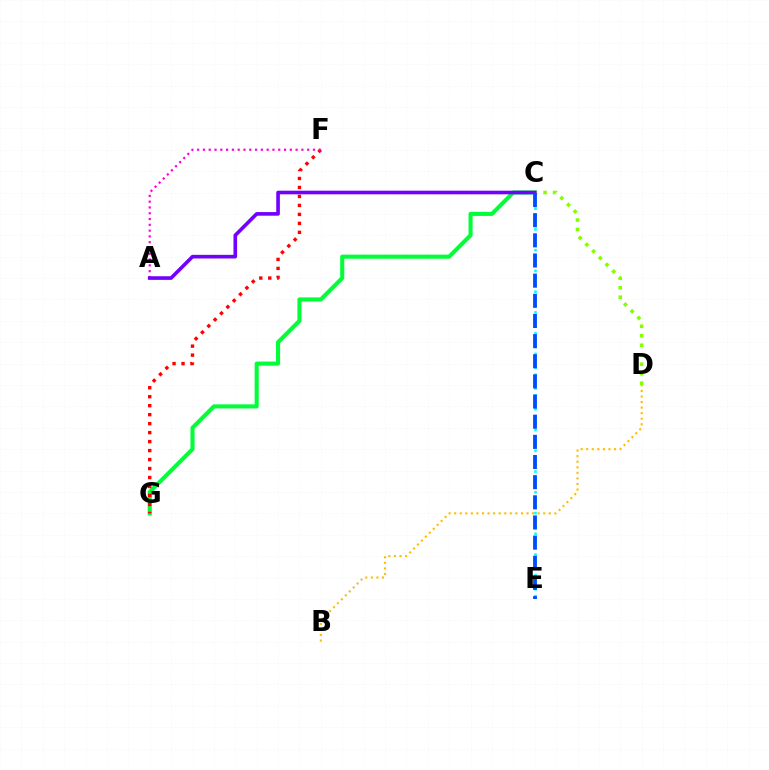{('C', 'G'): [{'color': '#00ff39', 'line_style': 'solid', 'thickness': 2.94}], ('B', 'D'): [{'color': '#ffbd00', 'line_style': 'dotted', 'thickness': 1.51}], ('C', 'E'): [{'color': '#00fff6', 'line_style': 'dotted', 'thickness': 1.88}, {'color': '#004bff', 'line_style': 'dashed', 'thickness': 2.74}], ('F', 'G'): [{'color': '#ff0000', 'line_style': 'dotted', 'thickness': 2.44}], ('A', 'F'): [{'color': '#ff00cf', 'line_style': 'dotted', 'thickness': 1.57}], ('C', 'D'): [{'color': '#84ff00', 'line_style': 'dotted', 'thickness': 2.58}], ('A', 'C'): [{'color': '#7200ff', 'line_style': 'solid', 'thickness': 2.61}]}